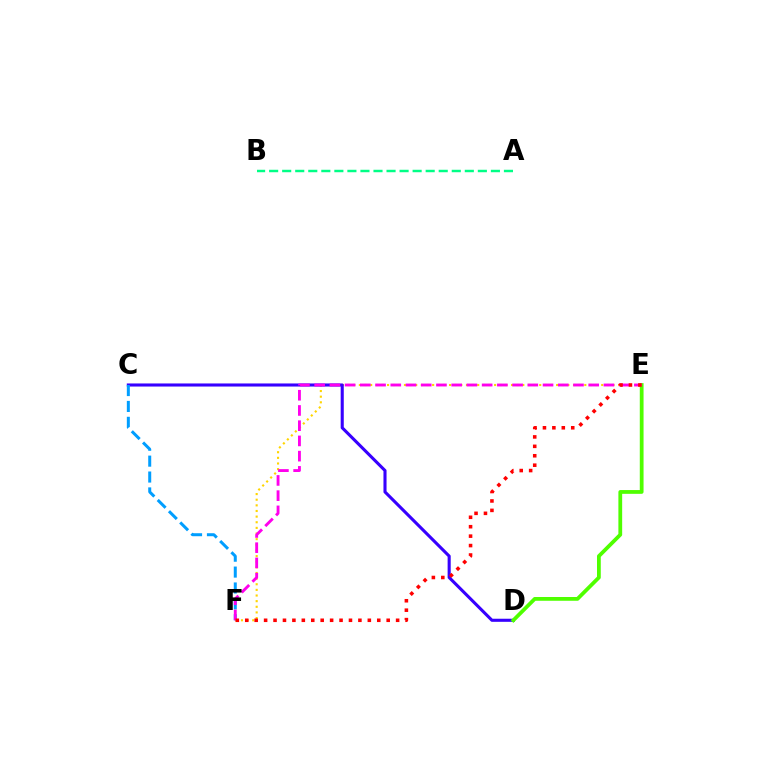{('E', 'F'): [{'color': '#ffd500', 'line_style': 'dotted', 'thickness': 1.53}, {'color': '#ff00ed', 'line_style': 'dashed', 'thickness': 2.07}, {'color': '#ff0000', 'line_style': 'dotted', 'thickness': 2.56}], ('A', 'B'): [{'color': '#00ff86', 'line_style': 'dashed', 'thickness': 1.77}], ('C', 'D'): [{'color': '#3700ff', 'line_style': 'solid', 'thickness': 2.22}], ('C', 'F'): [{'color': '#009eff', 'line_style': 'dashed', 'thickness': 2.16}], ('D', 'E'): [{'color': '#4fff00', 'line_style': 'solid', 'thickness': 2.72}]}